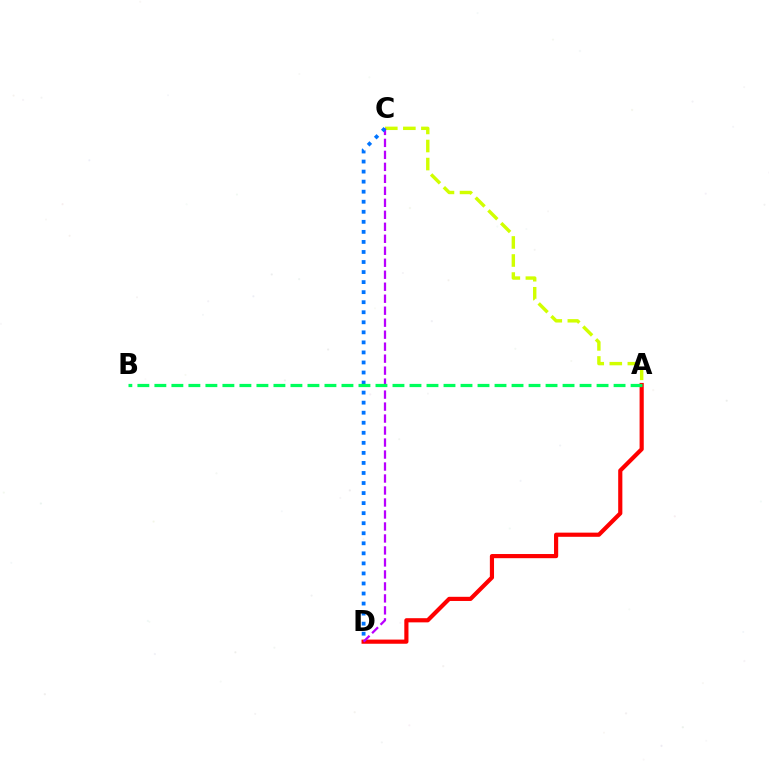{('A', 'C'): [{'color': '#d1ff00', 'line_style': 'dashed', 'thickness': 2.45}], ('A', 'D'): [{'color': '#ff0000', 'line_style': 'solid', 'thickness': 3.0}], ('C', 'D'): [{'color': '#b900ff', 'line_style': 'dashed', 'thickness': 1.63}, {'color': '#0074ff', 'line_style': 'dotted', 'thickness': 2.73}], ('A', 'B'): [{'color': '#00ff5c', 'line_style': 'dashed', 'thickness': 2.31}]}